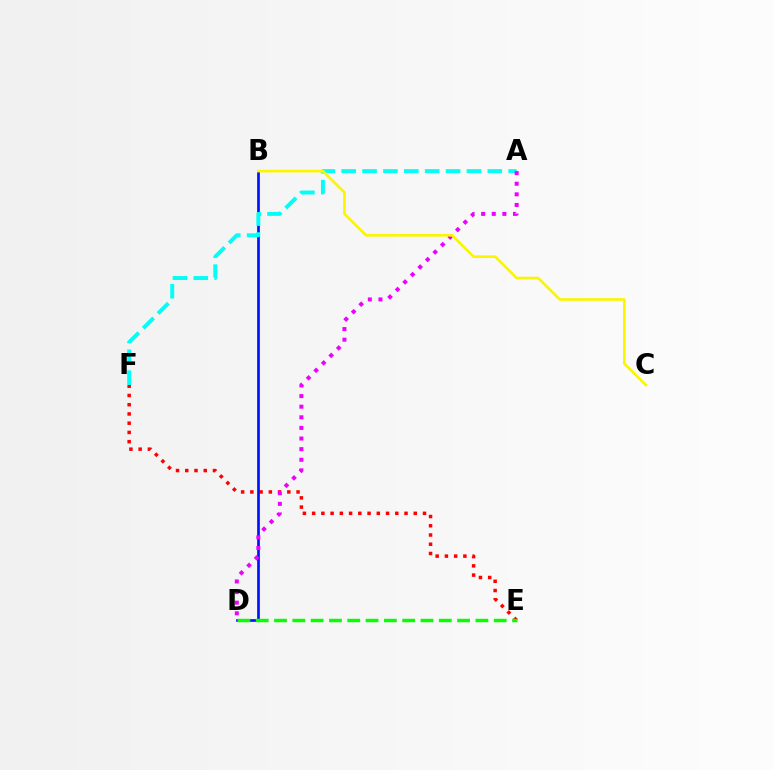{('E', 'F'): [{'color': '#ff0000', 'line_style': 'dotted', 'thickness': 2.51}], ('B', 'D'): [{'color': '#0010ff', 'line_style': 'solid', 'thickness': 1.93}], ('D', 'E'): [{'color': '#08ff00', 'line_style': 'dashed', 'thickness': 2.49}], ('A', 'F'): [{'color': '#00fff6', 'line_style': 'dashed', 'thickness': 2.84}], ('A', 'D'): [{'color': '#ee00ff', 'line_style': 'dotted', 'thickness': 2.88}], ('B', 'C'): [{'color': '#fcf500', 'line_style': 'solid', 'thickness': 1.9}]}